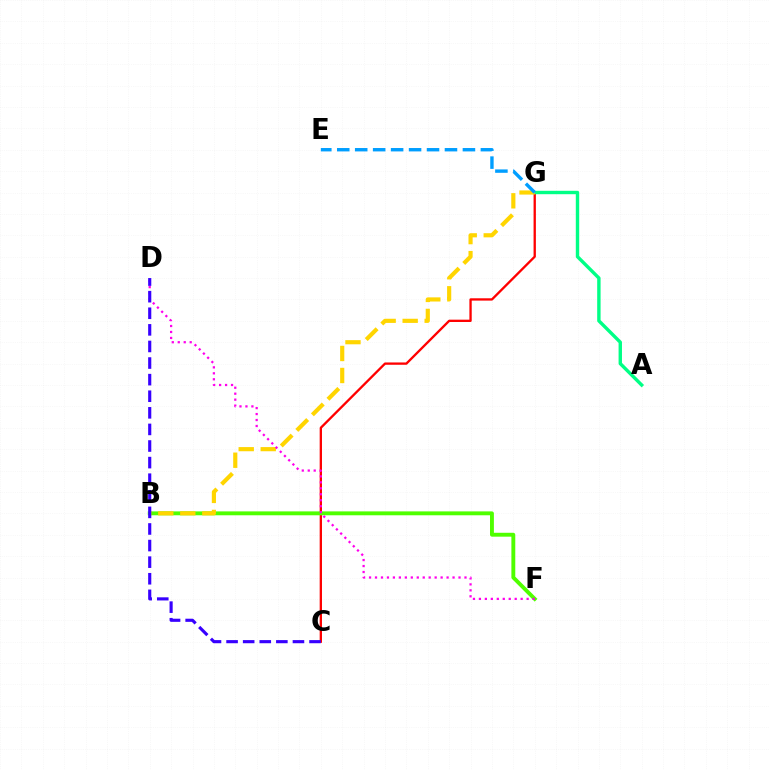{('C', 'G'): [{'color': '#ff0000', 'line_style': 'solid', 'thickness': 1.67}], ('A', 'G'): [{'color': '#00ff86', 'line_style': 'solid', 'thickness': 2.45}], ('B', 'F'): [{'color': '#4fff00', 'line_style': 'solid', 'thickness': 2.8}], ('B', 'G'): [{'color': '#ffd500', 'line_style': 'dashed', 'thickness': 2.99}], ('E', 'G'): [{'color': '#009eff', 'line_style': 'dashed', 'thickness': 2.44}], ('D', 'F'): [{'color': '#ff00ed', 'line_style': 'dotted', 'thickness': 1.62}], ('C', 'D'): [{'color': '#3700ff', 'line_style': 'dashed', 'thickness': 2.25}]}